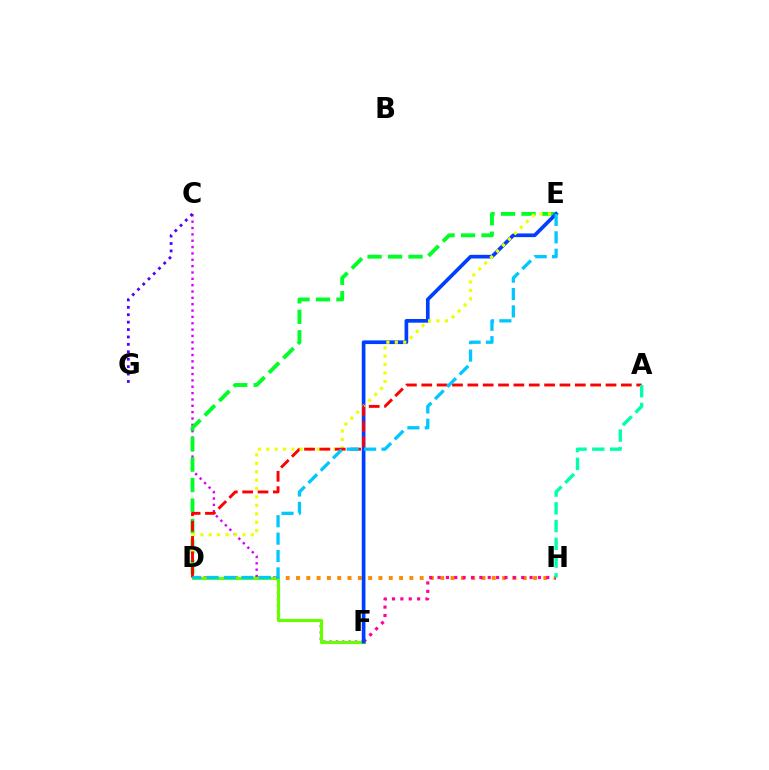{('D', 'H'): [{'color': '#ff8800', 'line_style': 'dotted', 'thickness': 2.8}], ('C', 'F'): [{'color': '#d600ff', 'line_style': 'dotted', 'thickness': 1.72}], ('C', 'G'): [{'color': '#4f00ff', 'line_style': 'dotted', 'thickness': 2.01}], ('D', 'F'): [{'color': '#66ff00', 'line_style': 'solid', 'thickness': 2.28}], ('D', 'E'): [{'color': '#00ff27', 'line_style': 'dashed', 'thickness': 2.78}, {'color': '#eeff00', 'line_style': 'dotted', 'thickness': 2.29}, {'color': '#00c7ff', 'line_style': 'dashed', 'thickness': 2.36}], ('F', 'H'): [{'color': '#ff00a0', 'line_style': 'dotted', 'thickness': 2.27}], ('E', 'F'): [{'color': '#003fff', 'line_style': 'solid', 'thickness': 2.65}], ('A', 'D'): [{'color': '#ff0000', 'line_style': 'dashed', 'thickness': 2.09}], ('A', 'H'): [{'color': '#00ffaf', 'line_style': 'dashed', 'thickness': 2.41}]}